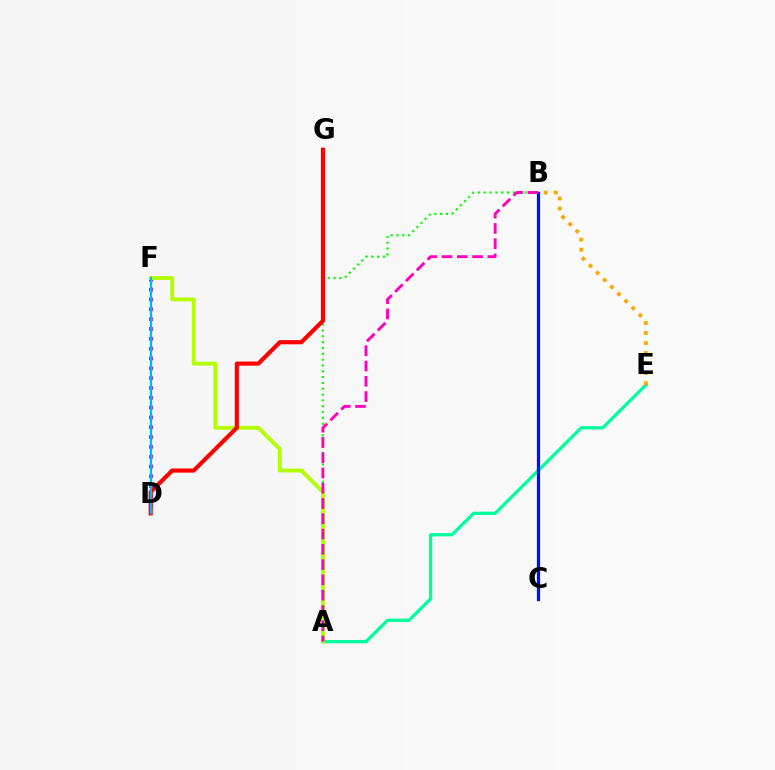{('A', 'E'): [{'color': '#00ff9d', 'line_style': 'solid', 'thickness': 2.35}], ('D', 'F'): [{'color': '#9b00ff', 'line_style': 'dotted', 'thickness': 2.67}, {'color': '#00b5ff', 'line_style': 'solid', 'thickness': 1.61}], ('A', 'B'): [{'color': '#08ff00', 'line_style': 'dotted', 'thickness': 1.58}, {'color': '#ff00bd', 'line_style': 'dashed', 'thickness': 2.07}], ('A', 'F'): [{'color': '#b3ff00', 'line_style': 'solid', 'thickness': 2.79}], ('D', 'G'): [{'color': '#ff0000', 'line_style': 'solid', 'thickness': 2.98}], ('B', 'C'): [{'color': '#0010ff', 'line_style': 'solid', 'thickness': 2.33}], ('B', 'E'): [{'color': '#ffa500', 'line_style': 'dotted', 'thickness': 2.72}]}